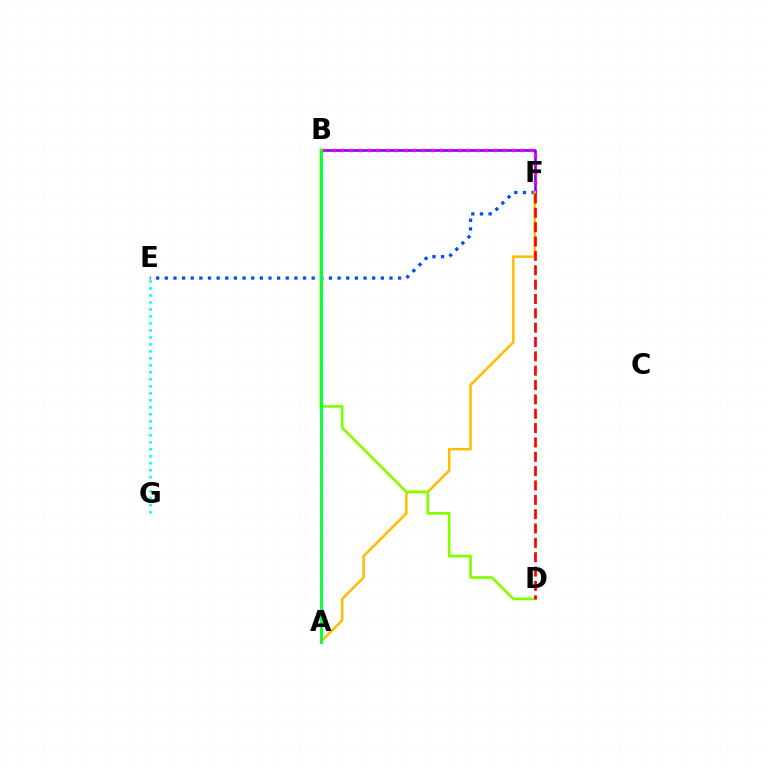{('E', 'F'): [{'color': '#004bff', 'line_style': 'dotted', 'thickness': 2.35}], ('B', 'F'): [{'color': '#7200ff', 'line_style': 'solid', 'thickness': 1.84}, {'color': '#ff00cf', 'line_style': 'dotted', 'thickness': 2.45}], ('A', 'F'): [{'color': '#ffbd00', 'line_style': 'solid', 'thickness': 1.81}], ('B', 'D'): [{'color': '#84ff00', 'line_style': 'solid', 'thickness': 1.96}], ('D', 'F'): [{'color': '#ff0000', 'line_style': 'dashed', 'thickness': 1.95}], ('A', 'B'): [{'color': '#00ff39', 'line_style': 'solid', 'thickness': 2.06}], ('E', 'G'): [{'color': '#00fff6', 'line_style': 'dotted', 'thickness': 1.9}]}